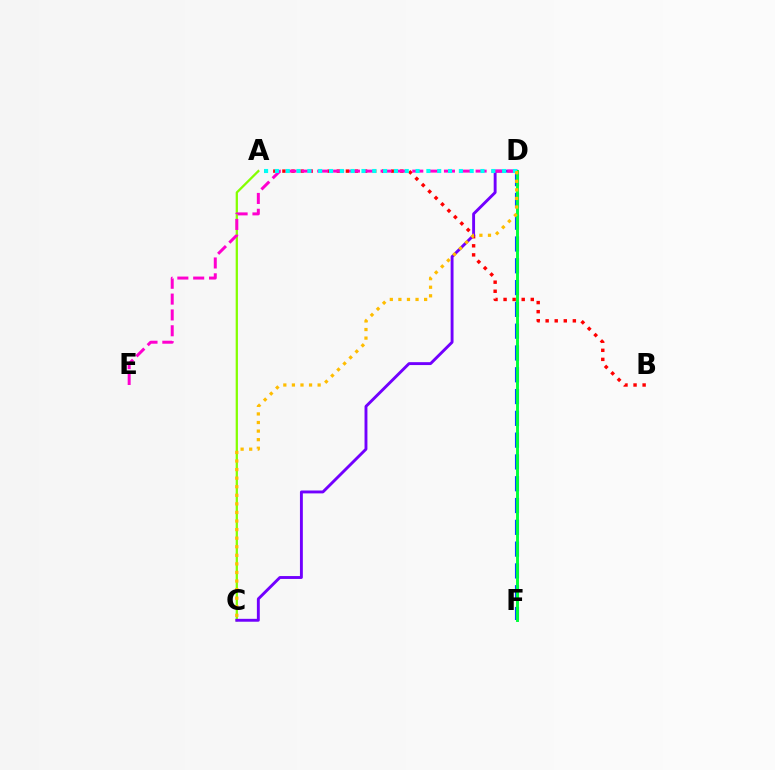{('D', 'F'): [{'color': '#004bff', 'line_style': 'dashed', 'thickness': 2.96}, {'color': '#00ff39', 'line_style': 'solid', 'thickness': 2.1}], ('A', 'B'): [{'color': '#ff0000', 'line_style': 'dotted', 'thickness': 2.46}], ('A', 'C'): [{'color': '#84ff00', 'line_style': 'solid', 'thickness': 1.63}], ('C', 'D'): [{'color': '#7200ff', 'line_style': 'solid', 'thickness': 2.08}, {'color': '#ffbd00', 'line_style': 'dotted', 'thickness': 2.33}], ('D', 'E'): [{'color': '#ff00cf', 'line_style': 'dashed', 'thickness': 2.15}], ('A', 'D'): [{'color': '#00fff6', 'line_style': 'dotted', 'thickness': 2.94}]}